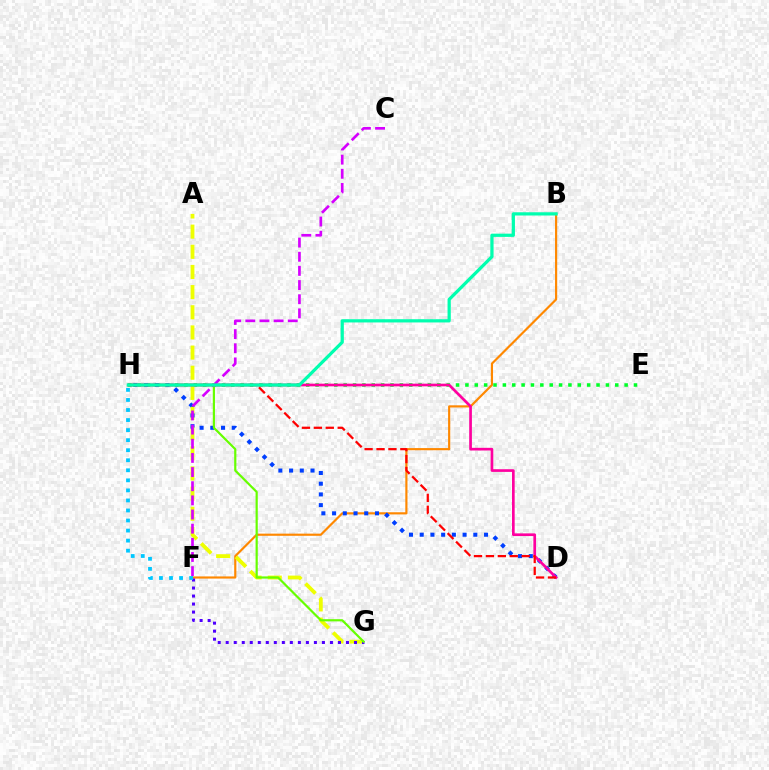{('B', 'F'): [{'color': '#ff8800', 'line_style': 'solid', 'thickness': 1.56}], ('E', 'H'): [{'color': '#00ff27', 'line_style': 'dotted', 'thickness': 2.54}], ('A', 'G'): [{'color': '#eeff00', 'line_style': 'dashed', 'thickness': 2.74}], ('D', 'H'): [{'color': '#003fff', 'line_style': 'dotted', 'thickness': 2.91}, {'color': '#ff00a0', 'line_style': 'solid', 'thickness': 1.93}, {'color': '#ff0000', 'line_style': 'dashed', 'thickness': 1.62}], ('F', 'G'): [{'color': '#4f00ff', 'line_style': 'dotted', 'thickness': 2.18}], ('G', 'H'): [{'color': '#66ff00', 'line_style': 'solid', 'thickness': 1.58}], ('C', 'F'): [{'color': '#d600ff', 'line_style': 'dashed', 'thickness': 1.92}], ('B', 'H'): [{'color': '#00ffaf', 'line_style': 'solid', 'thickness': 2.33}], ('F', 'H'): [{'color': '#00c7ff', 'line_style': 'dotted', 'thickness': 2.73}]}